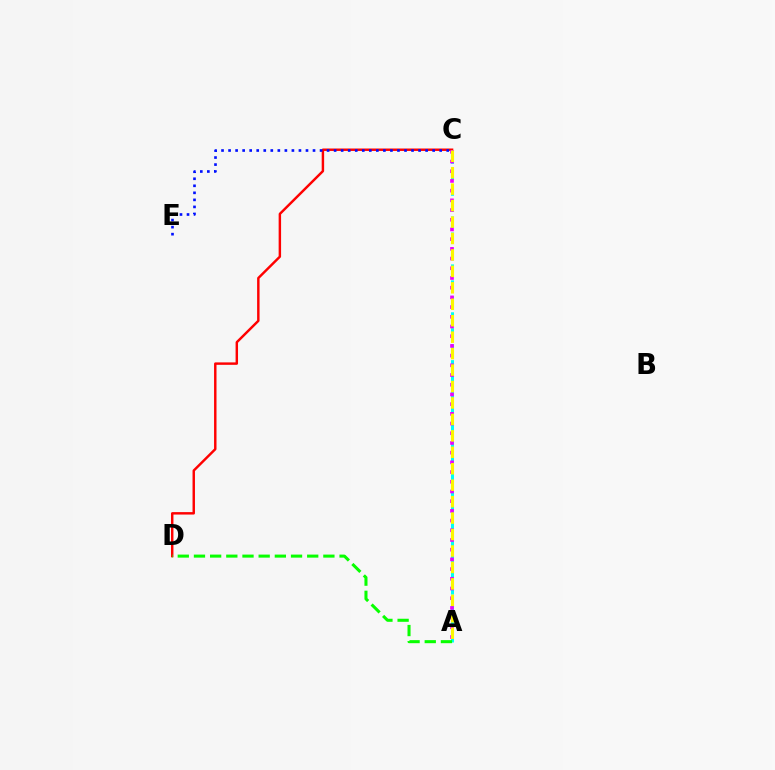{('A', 'C'): [{'color': '#00fff6', 'line_style': 'dashed', 'thickness': 2.17}, {'color': '#ee00ff', 'line_style': 'dotted', 'thickness': 2.64}, {'color': '#fcf500', 'line_style': 'dashed', 'thickness': 2.23}], ('C', 'D'): [{'color': '#ff0000', 'line_style': 'solid', 'thickness': 1.76}], ('C', 'E'): [{'color': '#0010ff', 'line_style': 'dotted', 'thickness': 1.91}], ('A', 'D'): [{'color': '#08ff00', 'line_style': 'dashed', 'thickness': 2.2}]}